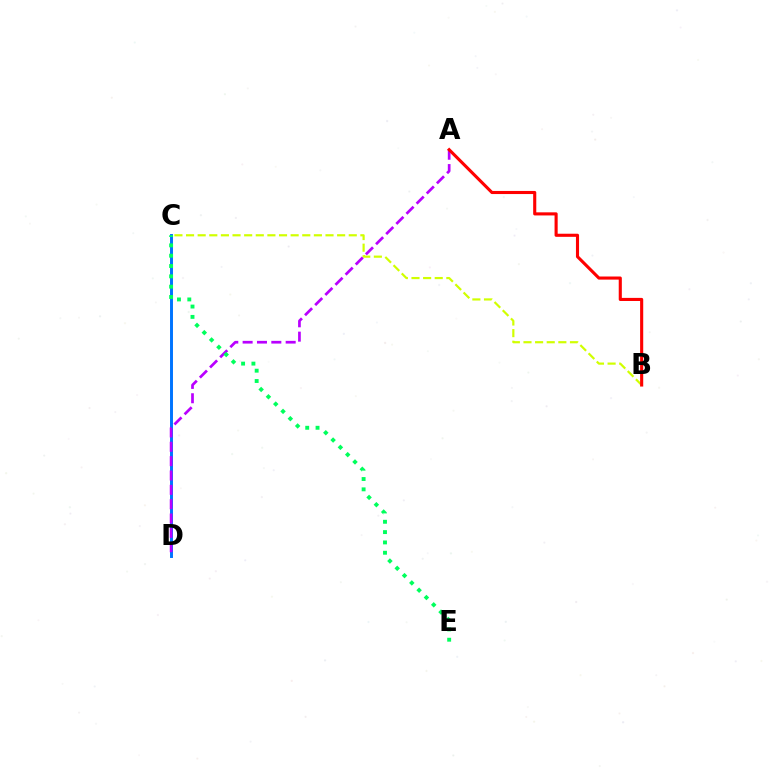{('B', 'C'): [{'color': '#d1ff00', 'line_style': 'dashed', 'thickness': 1.58}], ('C', 'D'): [{'color': '#0074ff', 'line_style': 'solid', 'thickness': 2.12}], ('A', 'D'): [{'color': '#b900ff', 'line_style': 'dashed', 'thickness': 1.95}], ('A', 'B'): [{'color': '#ff0000', 'line_style': 'solid', 'thickness': 2.24}], ('C', 'E'): [{'color': '#00ff5c', 'line_style': 'dotted', 'thickness': 2.8}]}